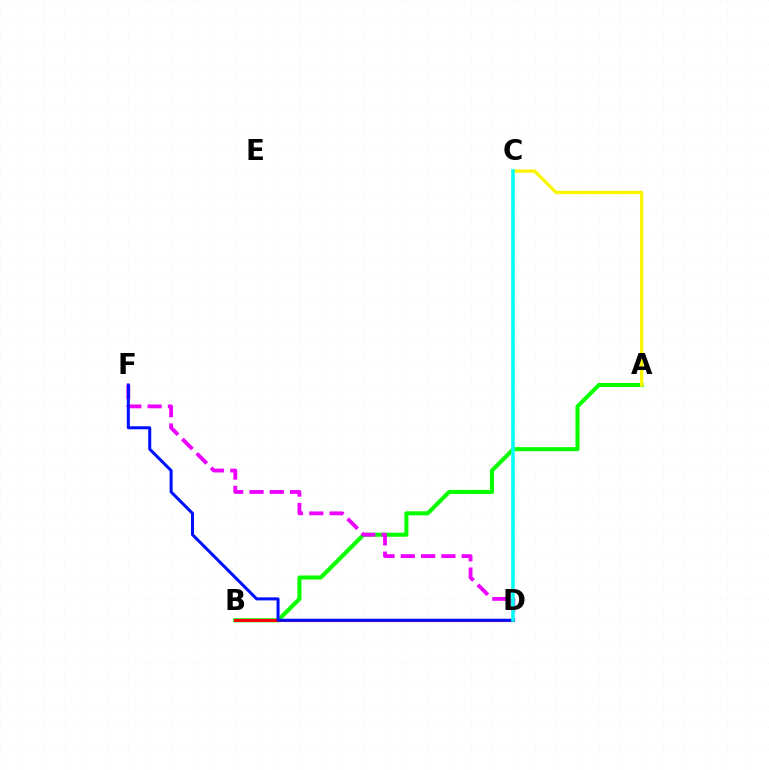{('A', 'B'): [{'color': '#08ff00', 'line_style': 'solid', 'thickness': 2.94}], ('D', 'F'): [{'color': '#ee00ff', 'line_style': 'dashed', 'thickness': 2.76}, {'color': '#0010ff', 'line_style': 'solid', 'thickness': 2.18}], ('A', 'C'): [{'color': '#fcf500', 'line_style': 'solid', 'thickness': 2.38}], ('B', 'D'): [{'color': '#ff0000', 'line_style': 'solid', 'thickness': 2.21}], ('C', 'D'): [{'color': '#00fff6', 'line_style': 'solid', 'thickness': 2.56}]}